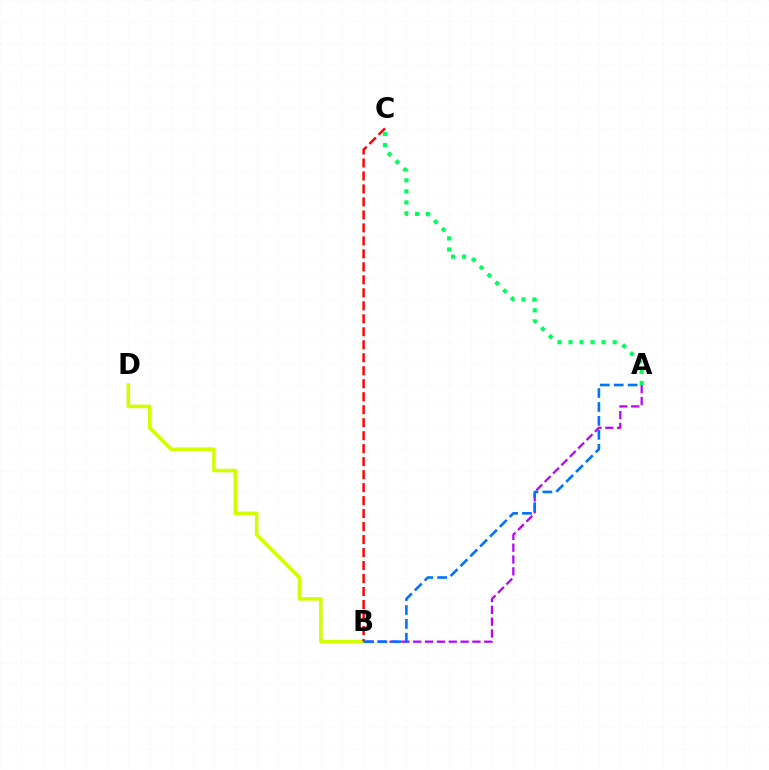{('A', 'B'): [{'color': '#b900ff', 'line_style': 'dashed', 'thickness': 1.61}, {'color': '#0074ff', 'line_style': 'dashed', 'thickness': 1.89}], ('B', 'D'): [{'color': '#d1ff00', 'line_style': 'solid', 'thickness': 2.57}], ('A', 'C'): [{'color': '#00ff5c', 'line_style': 'dotted', 'thickness': 3.0}], ('B', 'C'): [{'color': '#ff0000', 'line_style': 'dashed', 'thickness': 1.76}]}